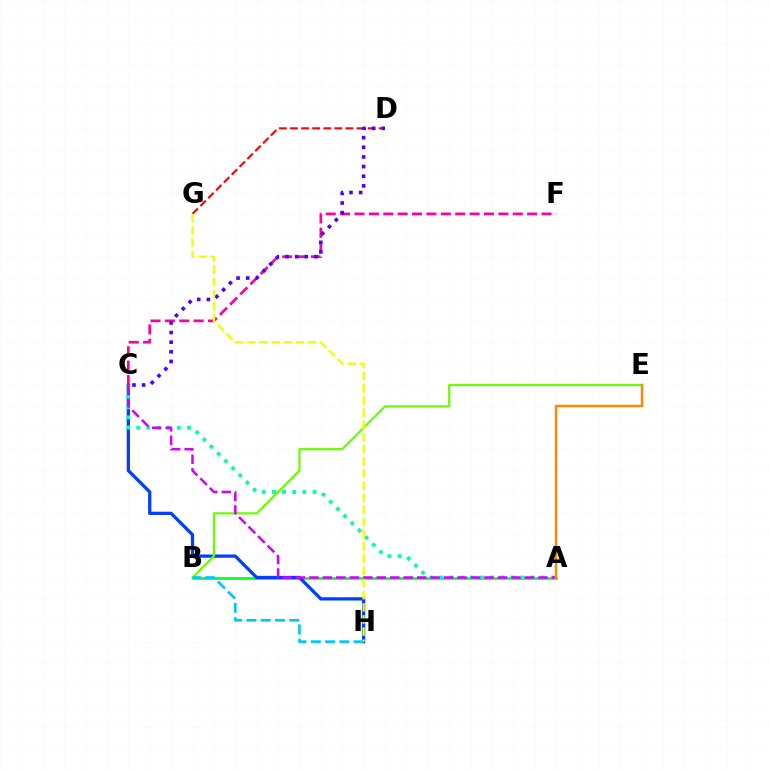{('A', 'B'): [{'color': '#00ff27', 'line_style': 'solid', 'thickness': 1.91}], ('C', 'H'): [{'color': '#003fff', 'line_style': 'solid', 'thickness': 2.35}], ('C', 'F'): [{'color': '#ff00a0', 'line_style': 'dashed', 'thickness': 1.95}], ('B', 'E'): [{'color': '#66ff00', 'line_style': 'solid', 'thickness': 1.57}], ('D', 'G'): [{'color': '#ff0000', 'line_style': 'dashed', 'thickness': 1.51}], ('A', 'C'): [{'color': '#00ffaf', 'line_style': 'dotted', 'thickness': 2.76}, {'color': '#d600ff', 'line_style': 'dashed', 'thickness': 1.83}], ('B', 'H'): [{'color': '#00c7ff', 'line_style': 'dashed', 'thickness': 1.94}], ('A', 'E'): [{'color': '#ff8800', 'line_style': 'solid', 'thickness': 1.78}], ('C', 'D'): [{'color': '#4f00ff', 'line_style': 'dotted', 'thickness': 2.62}], ('G', 'H'): [{'color': '#eeff00', 'line_style': 'dashed', 'thickness': 1.65}]}